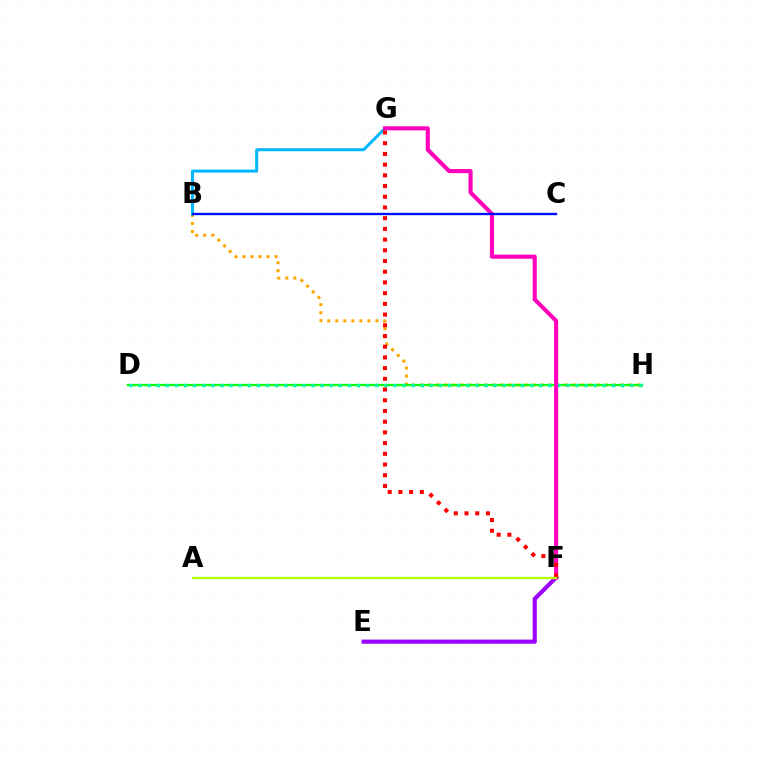{('E', 'F'): [{'color': '#9b00ff', 'line_style': 'solid', 'thickness': 2.97}], ('B', 'H'): [{'color': '#ffa500', 'line_style': 'dotted', 'thickness': 2.18}], ('B', 'G'): [{'color': '#00b5ff', 'line_style': 'solid', 'thickness': 2.17}], ('D', 'H'): [{'color': '#08ff00', 'line_style': 'solid', 'thickness': 1.61}, {'color': '#00ff9d', 'line_style': 'dotted', 'thickness': 2.47}], ('F', 'G'): [{'color': '#ff00bd', 'line_style': 'solid', 'thickness': 2.95}, {'color': '#ff0000', 'line_style': 'dotted', 'thickness': 2.91}], ('B', 'C'): [{'color': '#0010ff', 'line_style': 'solid', 'thickness': 1.7}], ('A', 'F'): [{'color': '#b3ff00', 'line_style': 'solid', 'thickness': 1.67}]}